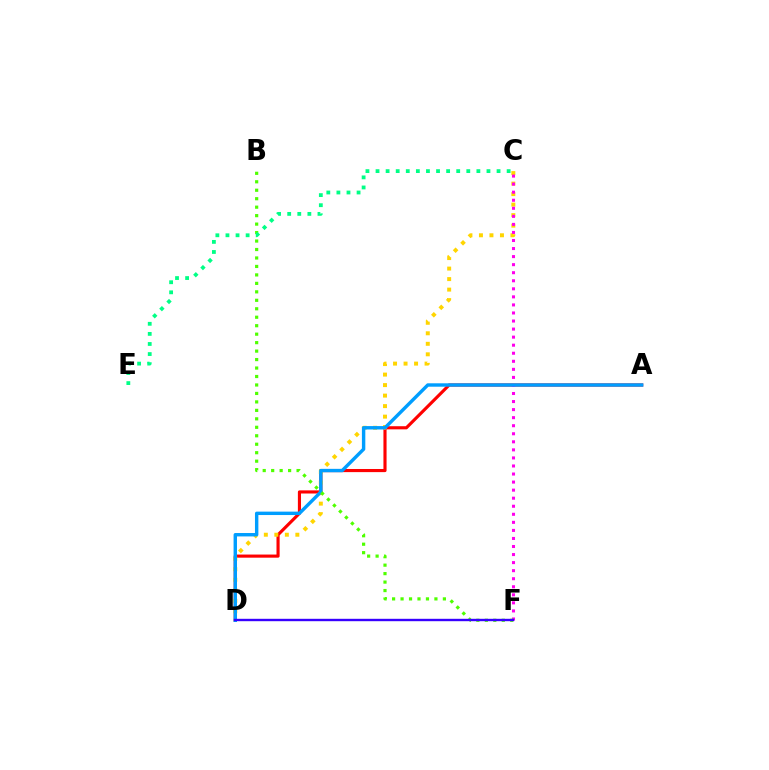{('A', 'D'): [{'color': '#ff0000', 'line_style': 'solid', 'thickness': 2.25}, {'color': '#009eff', 'line_style': 'solid', 'thickness': 2.45}], ('C', 'D'): [{'color': '#ffd500', 'line_style': 'dotted', 'thickness': 2.86}], ('C', 'F'): [{'color': '#ff00ed', 'line_style': 'dotted', 'thickness': 2.19}], ('B', 'F'): [{'color': '#4fff00', 'line_style': 'dotted', 'thickness': 2.3}], ('C', 'E'): [{'color': '#00ff86', 'line_style': 'dotted', 'thickness': 2.74}], ('D', 'F'): [{'color': '#3700ff', 'line_style': 'solid', 'thickness': 1.72}]}